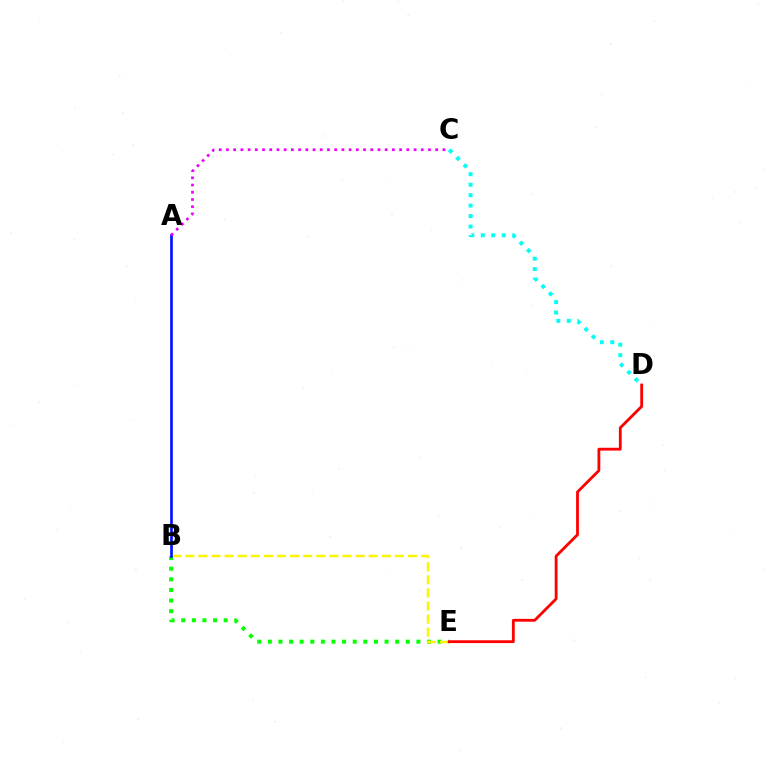{('B', 'E'): [{'color': '#08ff00', 'line_style': 'dotted', 'thickness': 2.88}, {'color': '#fcf500', 'line_style': 'dashed', 'thickness': 1.78}], ('D', 'E'): [{'color': '#ff0000', 'line_style': 'solid', 'thickness': 2.02}], ('C', 'D'): [{'color': '#00fff6', 'line_style': 'dotted', 'thickness': 2.84}], ('A', 'B'): [{'color': '#0010ff', 'line_style': 'solid', 'thickness': 1.91}], ('A', 'C'): [{'color': '#ee00ff', 'line_style': 'dotted', 'thickness': 1.96}]}